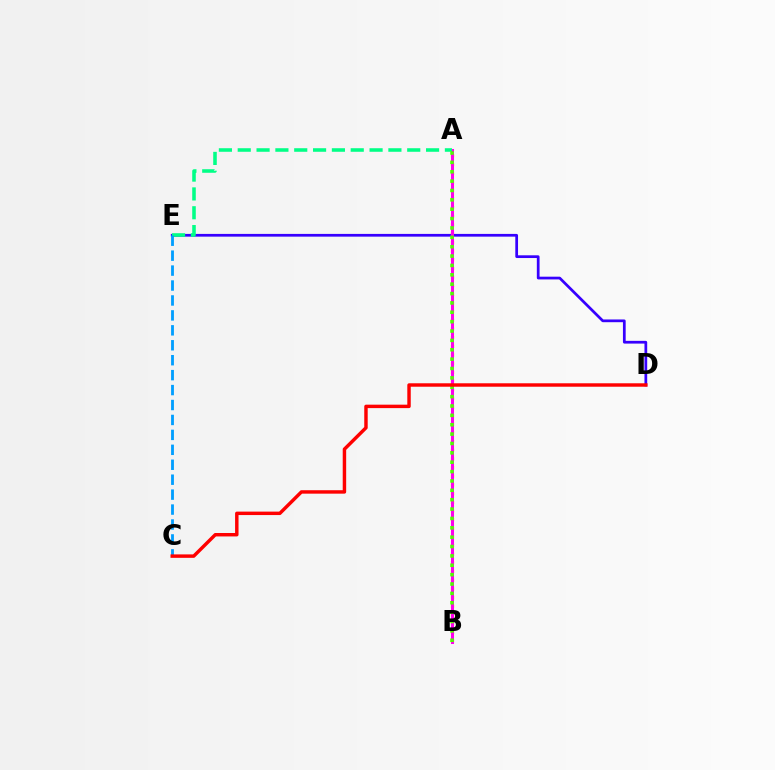{('A', 'B'): [{'color': '#ffd500', 'line_style': 'dotted', 'thickness': 2.35}, {'color': '#ff00ed', 'line_style': 'solid', 'thickness': 2.18}, {'color': '#4fff00', 'line_style': 'dotted', 'thickness': 2.55}], ('D', 'E'): [{'color': '#3700ff', 'line_style': 'solid', 'thickness': 1.97}], ('A', 'E'): [{'color': '#00ff86', 'line_style': 'dashed', 'thickness': 2.56}], ('C', 'E'): [{'color': '#009eff', 'line_style': 'dashed', 'thickness': 2.03}], ('C', 'D'): [{'color': '#ff0000', 'line_style': 'solid', 'thickness': 2.48}]}